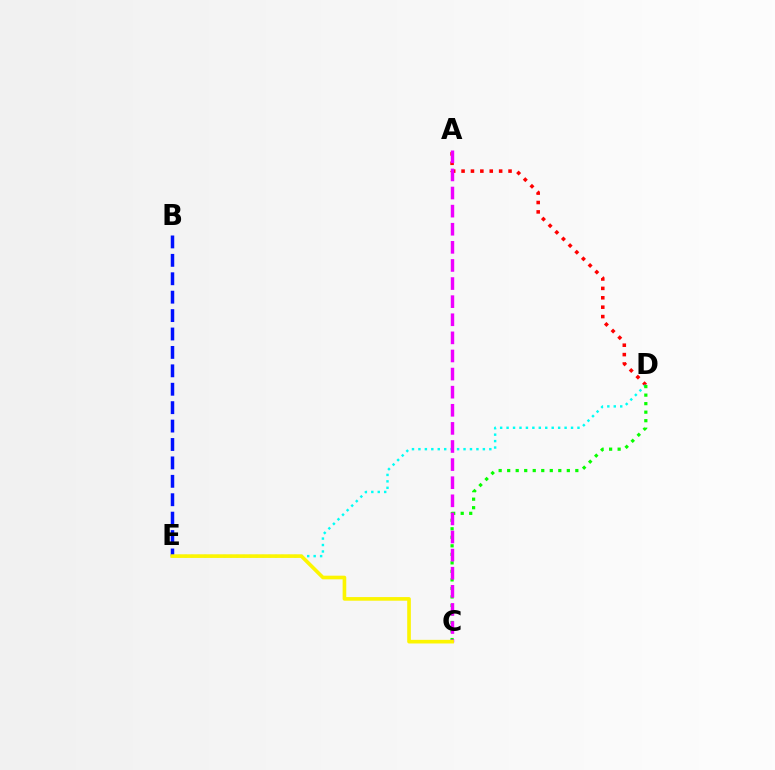{('B', 'E'): [{'color': '#0010ff', 'line_style': 'dashed', 'thickness': 2.5}], ('A', 'D'): [{'color': '#ff0000', 'line_style': 'dotted', 'thickness': 2.55}], ('D', 'E'): [{'color': '#00fff6', 'line_style': 'dotted', 'thickness': 1.75}], ('C', 'D'): [{'color': '#08ff00', 'line_style': 'dotted', 'thickness': 2.31}], ('A', 'C'): [{'color': '#ee00ff', 'line_style': 'dashed', 'thickness': 2.46}], ('C', 'E'): [{'color': '#fcf500', 'line_style': 'solid', 'thickness': 2.62}]}